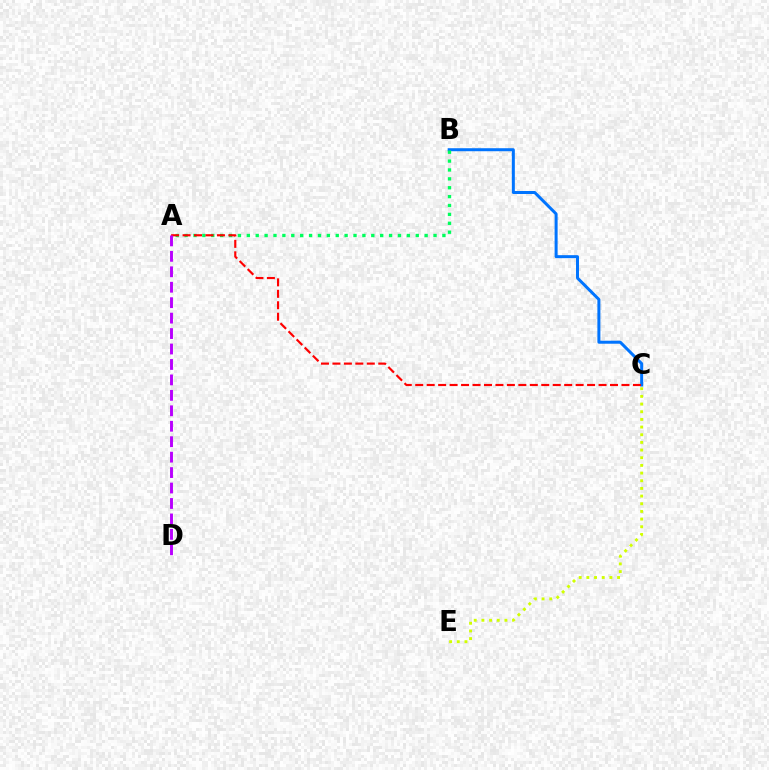{('B', 'C'): [{'color': '#0074ff', 'line_style': 'solid', 'thickness': 2.16}], ('C', 'E'): [{'color': '#d1ff00', 'line_style': 'dotted', 'thickness': 2.08}], ('A', 'B'): [{'color': '#00ff5c', 'line_style': 'dotted', 'thickness': 2.42}], ('A', 'C'): [{'color': '#ff0000', 'line_style': 'dashed', 'thickness': 1.56}], ('A', 'D'): [{'color': '#b900ff', 'line_style': 'dashed', 'thickness': 2.1}]}